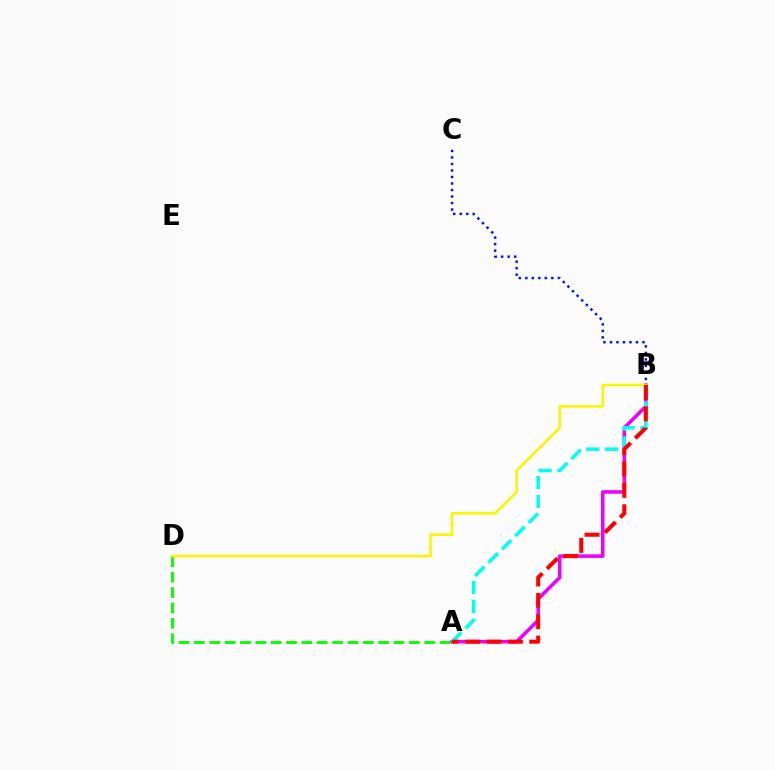{('B', 'C'): [{'color': '#0010ff', 'line_style': 'dotted', 'thickness': 1.77}], ('A', 'B'): [{'color': '#ee00ff', 'line_style': 'solid', 'thickness': 2.55}, {'color': '#00fff6', 'line_style': 'dashed', 'thickness': 2.56}, {'color': '#ff0000', 'line_style': 'dashed', 'thickness': 2.9}], ('A', 'D'): [{'color': '#08ff00', 'line_style': 'dashed', 'thickness': 2.09}], ('B', 'D'): [{'color': '#fcf500', 'line_style': 'solid', 'thickness': 1.85}]}